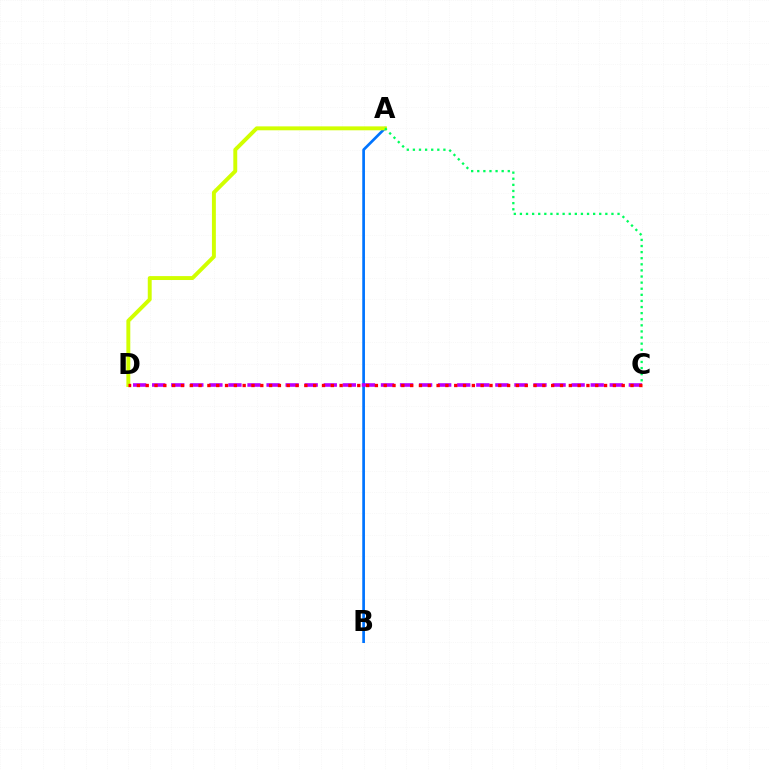{('A', 'B'): [{'color': '#0074ff', 'line_style': 'solid', 'thickness': 1.94}], ('C', 'D'): [{'color': '#b900ff', 'line_style': 'dashed', 'thickness': 2.59}, {'color': '#ff0000', 'line_style': 'dotted', 'thickness': 2.39}], ('A', 'D'): [{'color': '#d1ff00', 'line_style': 'solid', 'thickness': 2.82}], ('A', 'C'): [{'color': '#00ff5c', 'line_style': 'dotted', 'thickness': 1.66}]}